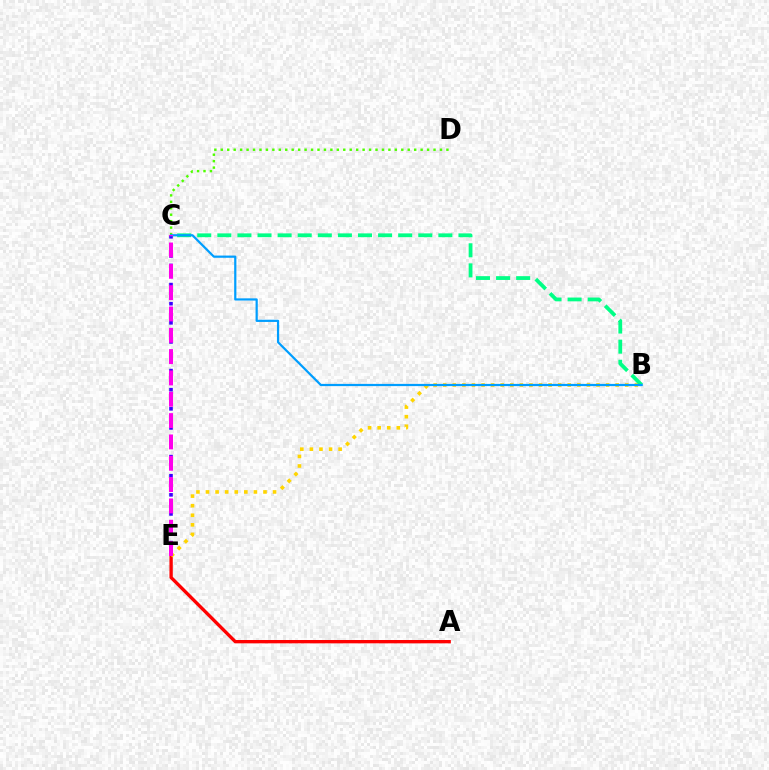{('A', 'E'): [{'color': '#ff0000', 'line_style': 'solid', 'thickness': 2.4}], ('C', 'D'): [{'color': '#4fff00', 'line_style': 'dotted', 'thickness': 1.75}], ('B', 'E'): [{'color': '#ffd500', 'line_style': 'dotted', 'thickness': 2.6}], ('B', 'C'): [{'color': '#00ff86', 'line_style': 'dashed', 'thickness': 2.73}, {'color': '#009eff', 'line_style': 'solid', 'thickness': 1.6}], ('C', 'E'): [{'color': '#3700ff', 'line_style': 'dotted', 'thickness': 2.6}, {'color': '#ff00ed', 'line_style': 'dashed', 'thickness': 2.9}]}